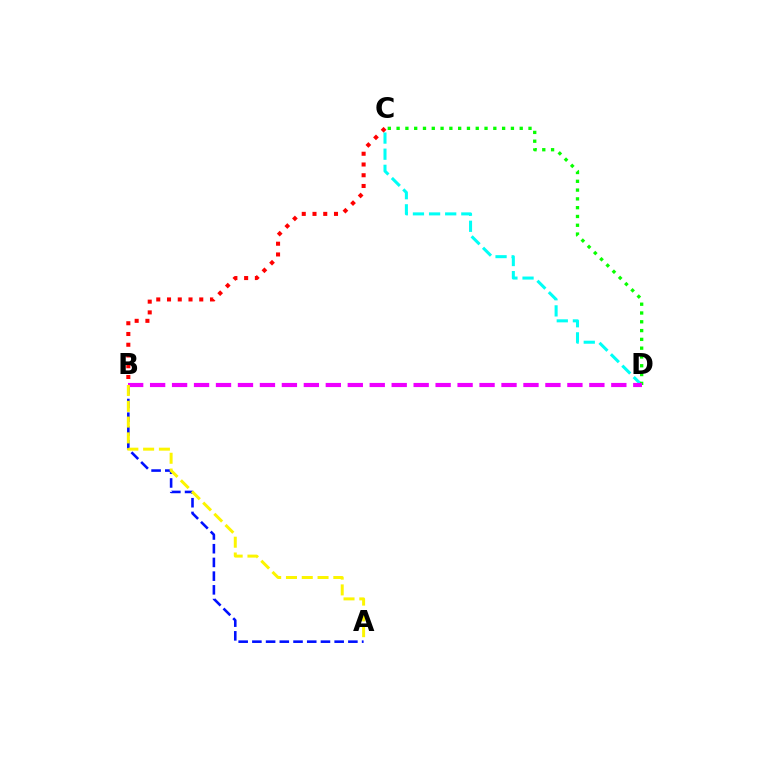{('A', 'B'): [{'color': '#0010ff', 'line_style': 'dashed', 'thickness': 1.86}, {'color': '#fcf500', 'line_style': 'dashed', 'thickness': 2.14}], ('C', 'D'): [{'color': '#00fff6', 'line_style': 'dashed', 'thickness': 2.19}, {'color': '#08ff00', 'line_style': 'dotted', 'thickness': 2.39}], ('B', 'D'): [{'color': '#ee00ff', 'line_style': 'dashed', 'thickness': 2.98}], ('B', 'C'): [{'color': '#ff0000', 'line_style': 'dotted', 'thickness': 2.92}]}